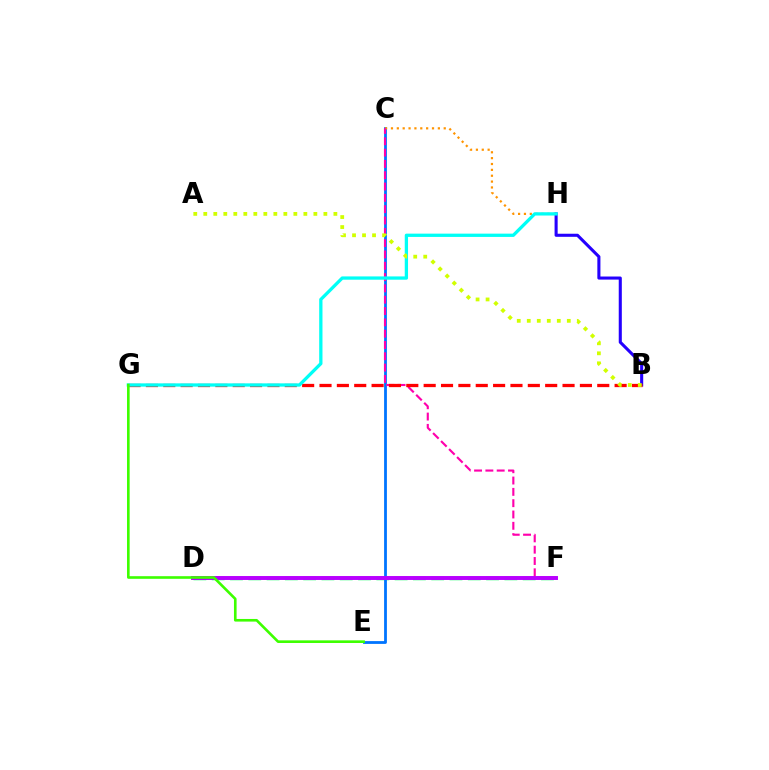{('D', 'F'): [{'color': '#00ff5c', 'line_style': 'dashed', 'thickness': 2.49}, {'color': '#b900ff', 'line_style': 'solid', 'thickness': 2.84}], ('C', 'E'): [{'color': '#0074ff', 'line_style': 'solid', 'thickness': 2.01}], ('C', 'H'): [{'color': '#ff9400', 'line_style': 'dotted', 'thickness': 1.59}], ('B', 'H'): [{'color': '#2500ff', 'line_style': 'solid', 'thickness': 2.21}], ('C', 'F'): [{'color': '#ff00ac', 'line_style': 'dashed', 'thickness': 1.54}], ('B', 'G'): [{'color': '#ff0000', 'line_style': 'dashed', 'thickness': 2.36}], ('G', 'H'): [{'color': '#00fff6', 'line_style': 'solid', 'thickness': 2.37}], ('E', 'G'): [{'color': '#3dff00', 'line_style': 'solid', 'thickness': 1.89}], ('A', 'B'): [{'color': '#d1ff00', 'line_style': 'dotted', 'thickness': 2.72}]}